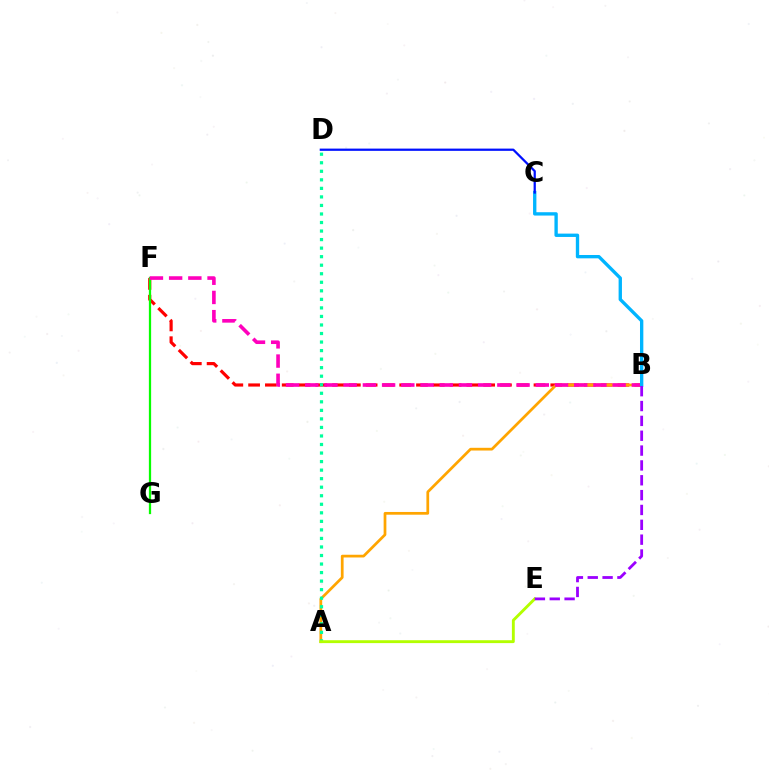{('B', 'F'): [{'color': '#ff0000', 'line_style': 'dashed', 'thickness': 2.28}, {'color': '#ff00bd', 'line_style': 'dashed', 'thickness': 2.61}], ('A', 'B'): [{'color': '#ffa500', 'line_style': 'solid', 'thickness': 1.97}], ('F', 'G'): [{'color': '#08ff00', 'line_style': 'solid', 'thickness': 1.63}], ('B', 'C'): [{'color': '#00b5ff', 'line_style': 'solid', 'thickness': 2.41}], ('A', 'D'): [{'color': '#00ff9d', 'line_style': 'dotted', 'thickness': 2.32}], ('A', 'E'): [{'color': '#b3ff00', 'line_style': 'solid', 'thickness': 2.07}], ('C', 'D'): [{'color': '#0010ff', 'line_style': 'solid', 'thickness': 1.62}], ('B', 'E'): [{'color': '#9b00ff', 'line_style': 'dashed', 'thickness': 2.02}]}